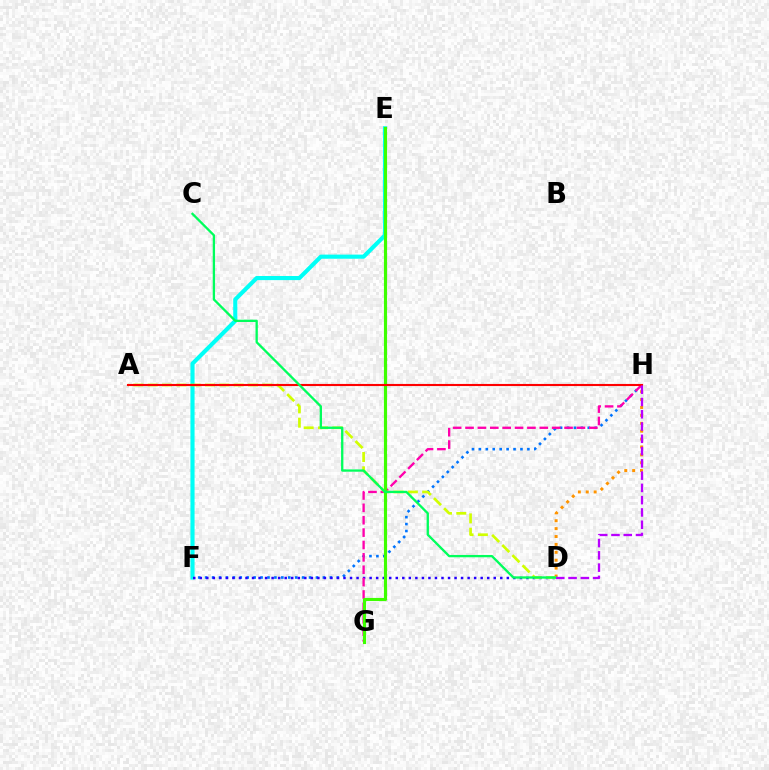{('F', 'H'): [{'color': '#0074ff', 'line_style': 'dotted', 'thickness': 1.88}], ('E', 'F'): [{'color': '#00fff6', 'line_style': 'solid', 'thickness': 2.96}], ('D', 'F'): [{'color': '#2500ff', 'line_style': 'dotted', 'thickness': 1.78}], ('D', 'H'): [{'color': '#ff9400', 'line_style': 'dotted', 'thickness': 2.15}, {'color': '#b900ff', 'line_style': 'dashed', 'thickness': 1.67}], ('G', 'H'): [{'color': '#ff00ac', 'line_style': 'dashed', 'thickness': 1.68}], ('A', 'D'): [{'color': '#d1ff00', 'line_style': 'dashed', 'thickness': 1.95}], ('E', 'G'): [{'color': '#3dff00', 'line_style': 'solid', 'thickness': 2.25}], ('A', 'H'): [{'color': '#ff0000', 'line_style': 'solid', 'thickness': 1.52}], ('C', 'D'): [{'color': '#00ff5c', 'line_style': 'solid', 'thickness': 1.66}]}